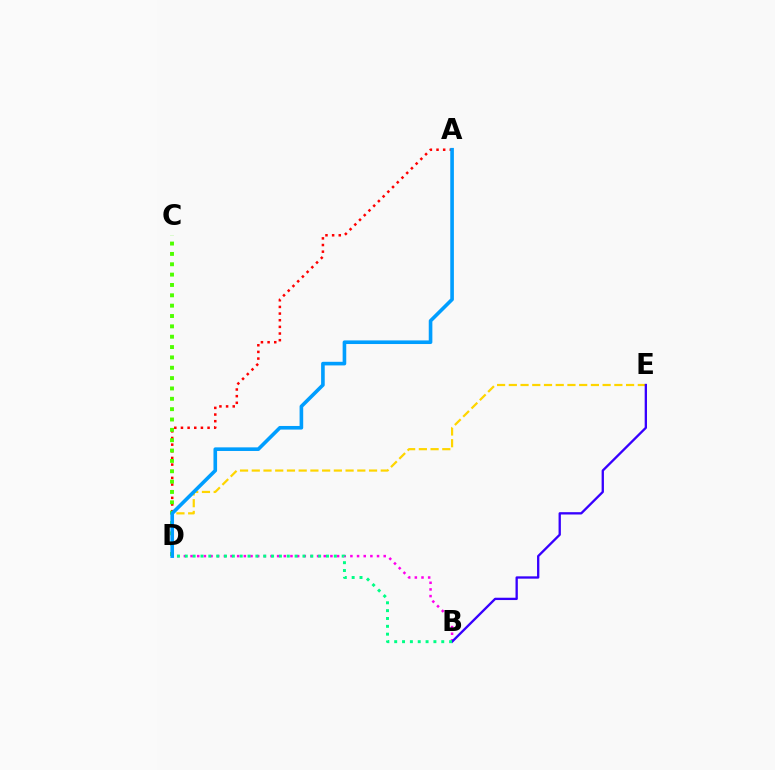{('A', 'D'): [{'color': '#ff0000', 'line_style': 'dotted', 'thickness': 1.81}, {'color': '#009eff', 'line_style': 'solid', 'thickness': 2.6}], ('C', 'D'): [{'color': '#4fff00', 'line_style': 'dotted', 'thickness': 2.81}], ('D', 'E'): [{'color': '#ffd500', 'line_style': 'dashed', 'thickness': 1.59}], ('B', 'D'): [{'color': '#ff00ed', 'line_style': 'dotted', 'thickness': 1.81}, {'color': '#00ff86', 'line_style': 'dotted', 'thickness': 2.13}], ('B', 'E'): [{'color': '#3700ff', 'line_style': 'solid', 'thickness': 1.67}]}